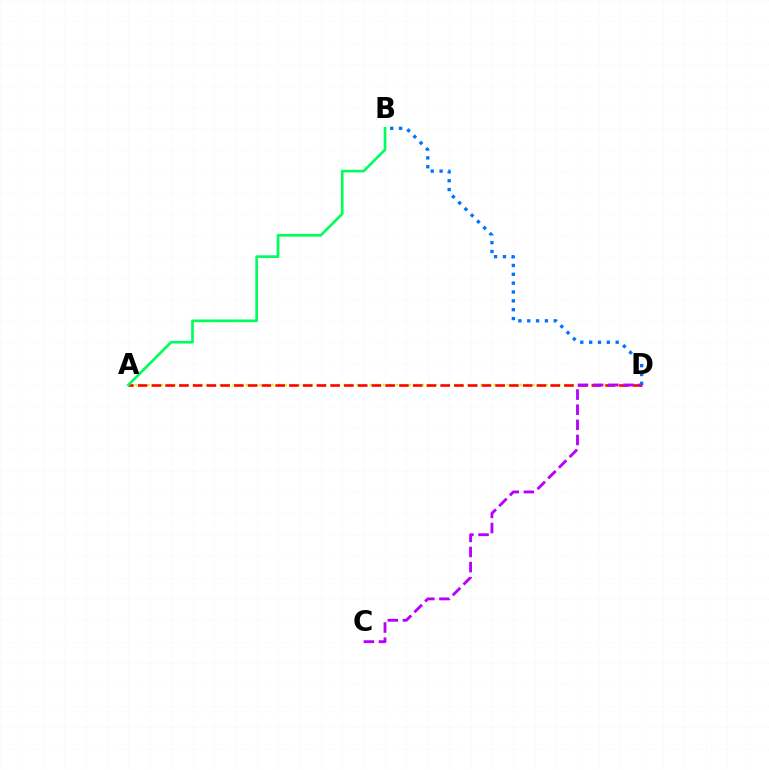{('A', 'D'): [{'color': '#d1ff00', 'line_style': 'dotted', 'thickness': 1.77}, {'color': '#ff0000', 'line_style': 'dashed', 'thickness': 1.87}], ('A', 'B'): [{'color': '#00ff5c', 'line_style': 'solid', 'thickness': 1.94}], ('B', 'D'): [{'color': '#0074ff', 'line_style': 'dotted', 'thickness': 2.4}], ('C', 'D'): [{'color': '#b900ff', 'line_style': 'dashed', 'thickness': 2.05}]}